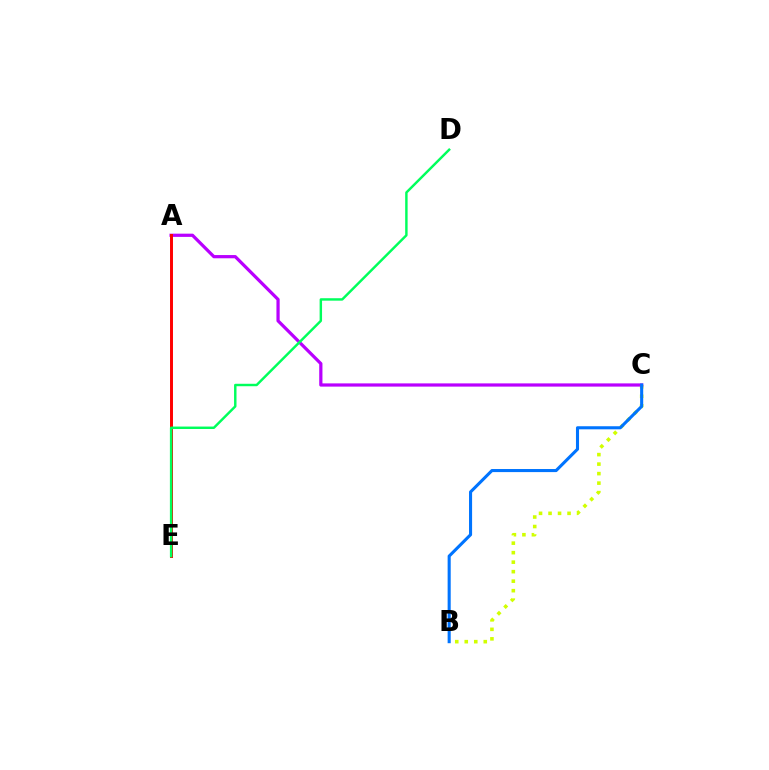{('B', 'C'): [{'color': '#d1ff00', 'line_style': 'dotted', 'thickness': 2.58}, {'color': '#0074ff', 'line_style': 'solid', 'thickness': 2.22}], ('A', 'C'): [{'color': '#b900ff', 'line_style': 'solid', 'thickness': 2.32}], ('A', 'E'): [{'color': '#ff0000', 'line_style': 'solid', 'thickness': 2.13}], ('D', 'E'): [{'color': '#00ff5c', 'line_style': 'solid', 'thickness': 1.76}]}